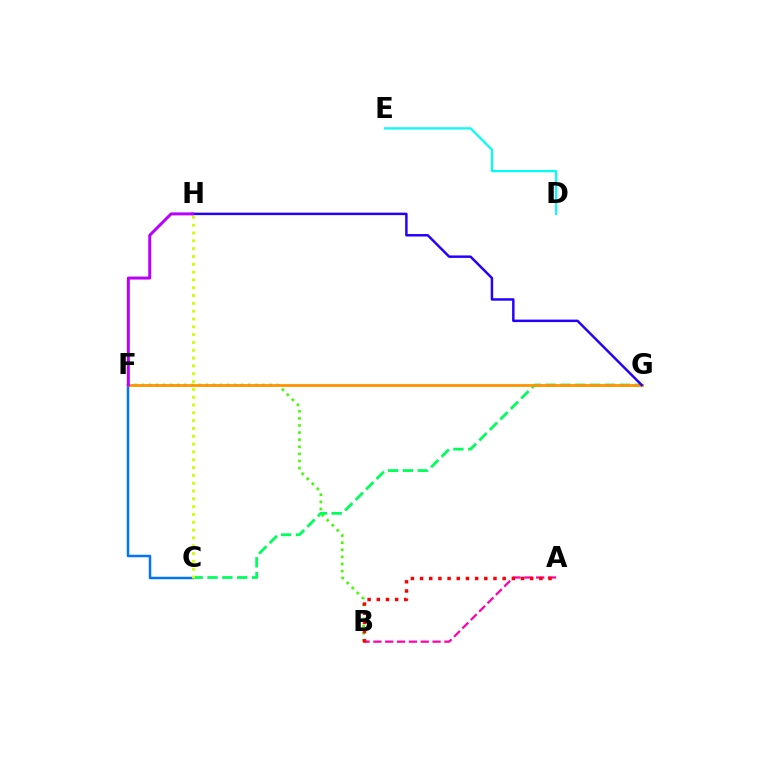{('B', 'F'): [{'color': '#3dff00', 'line_style': 'dotted', 'thickness': 1.93}], ('C', 'G'): [{'color': '#00ff5c', 'line_style': 'dashed', 'thickness': 2.02}], ('A', 'B'): [{'color': '#ff00ac', 'line_style': 'dashed', 'thickness': 1.61}, {'color': '#ff0000', 'line_style': 'dotted', 'thickness': 2.49}], ('C', 'F'): [{'color': '#0074ff', 'line_style': 'solid', 'thickness': 1.79}], ('F', 'G'): [{'color': '#ff9400', 'line_style': 'solid', 'thickness': 2.01}], ('G', 'H'): [{'color': '#2500ff', 'line_style': 'solid', 'thickness': 1.78}], ('D', 'E'): [{'color': '#00fff6', 'line_style': 'solid', 'thickness': 1.57}], ('C', 'H'): [{'color': '#d1ff00', 'line_style': 'dotted', 'thickness': 2.12}], ('F', 'H'): [{'color': '#b900ff', 'line_style': 'solid', 'thickness': 2.14}]}